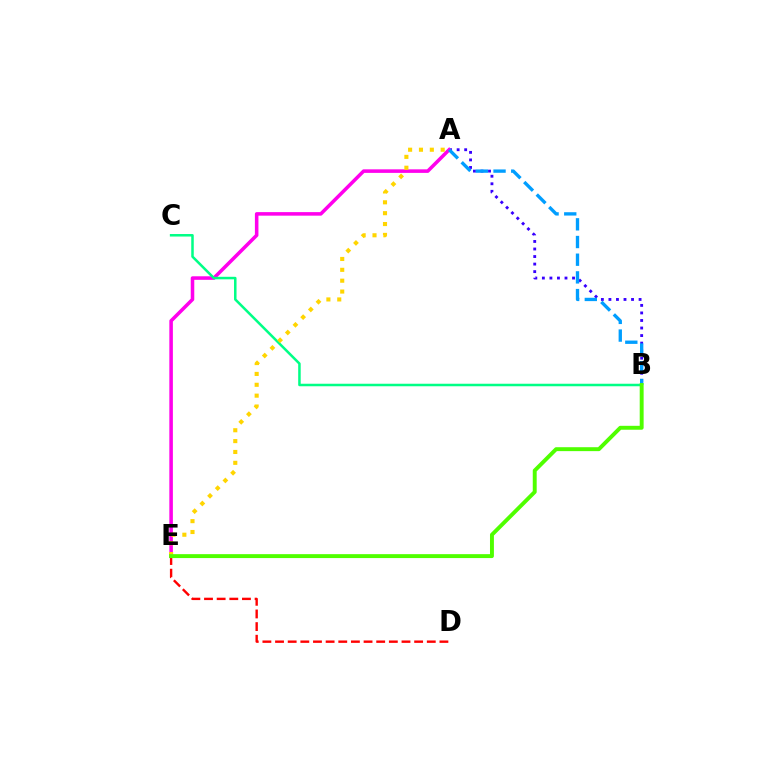{('A', 'B'): [{'color': '#3700ff', 'line_style': 'dotted', 'thickness': 2.05}, {'color': '#009eff', 'line_style': 'dashed', 'thickness': 2.4}], ('A', 'E'): [{'color': '#ff00ed', 'line_style': 'solid', 'thickness': 2.55}, {'color': '#ffd500', 'line_style': 'dotted', 'thickness': 2.95}], ('B', 'C'): [{'color': '#00ff86', 'line_style': 'solid', 'thickness': 1.81}], ('D', 'E'): [{'color': '#ff0000', 'line_style': 'dashed', 'thickness': 1.72}], ('B', 'E'): [{'color': '#4fff00', 'line_style': 'solid', 'thickness': 2.82}]}